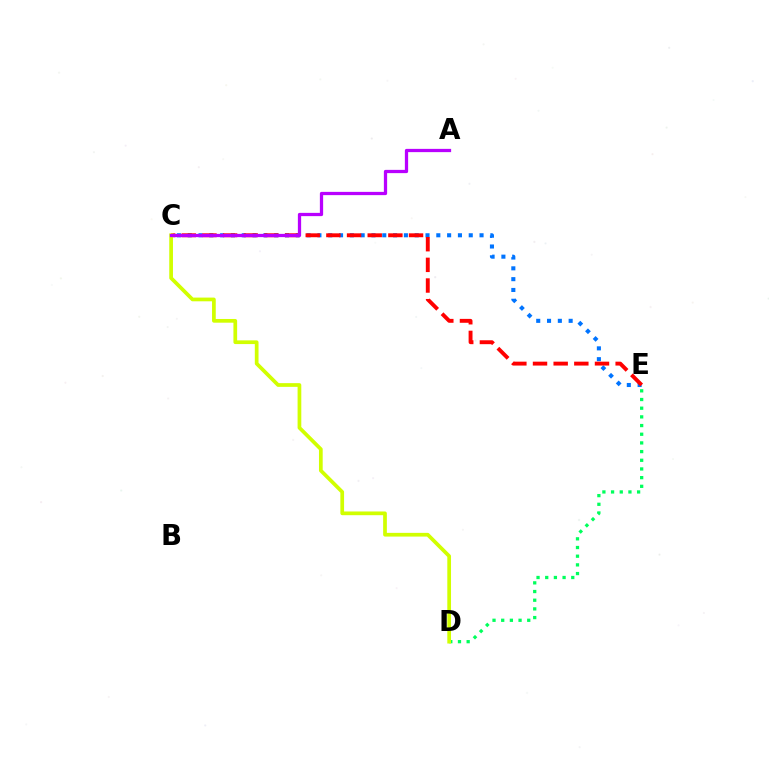{('C', 'E'): [{'color': '#0074ff', 'line_style': 'dotted', 'thickness': 2.94}, {'color': '#ff0000', 'line_style': 'dashed', 'thickness': 2.81}], ('D', 'E'): [{'color': '#00ff5c', 'line_style': 'dotted', 'thickness': 2.36}], ('C', 'D'): [{'color': '#d1ff00', 'line_style': 'solid', 'thickness': 2.67}], ('A', 'C'): [{'color': '#b900ff', 'line_style': 'solid', 'thickness': 2.35}]}